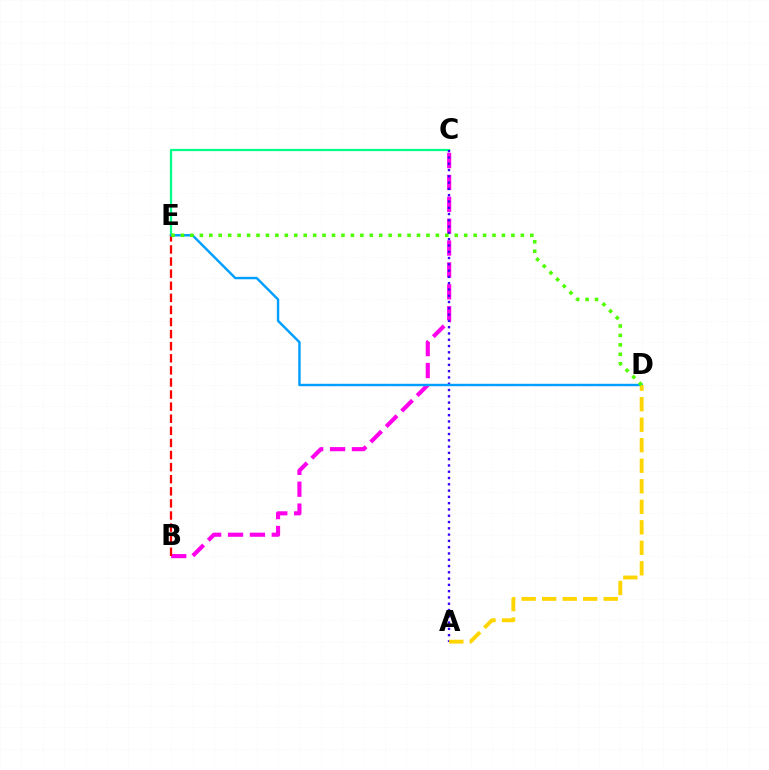{('B', 'C'): [{'color': '#ff00ed', 'line_style': 'dashed', 'thickness': 2.97}], ('C', 'E'): [{'color': '#00ff86', 'line_style': 'solid', 'thickness': 1.63}], ('A', 'C'): [{'color': '#3700ff', 'line_style': 'dotted', 'thickness': 1.71}], ('B', 'E'): [{'color': '#ff0000', 'line_style': 'dashed', 'thickness': 1.64}], ('D', 'E'): [{'color': '#009eff', 'line_style': 'solid', 'thickness': 1.75}, {'color': '#4fff00', 'line_style': 'dotted', 'thickness': 2.57}], ('A', 'D'): [{'color': '#ffd500', 'line_style': 'dashed', 'thickness': 2.79}]}